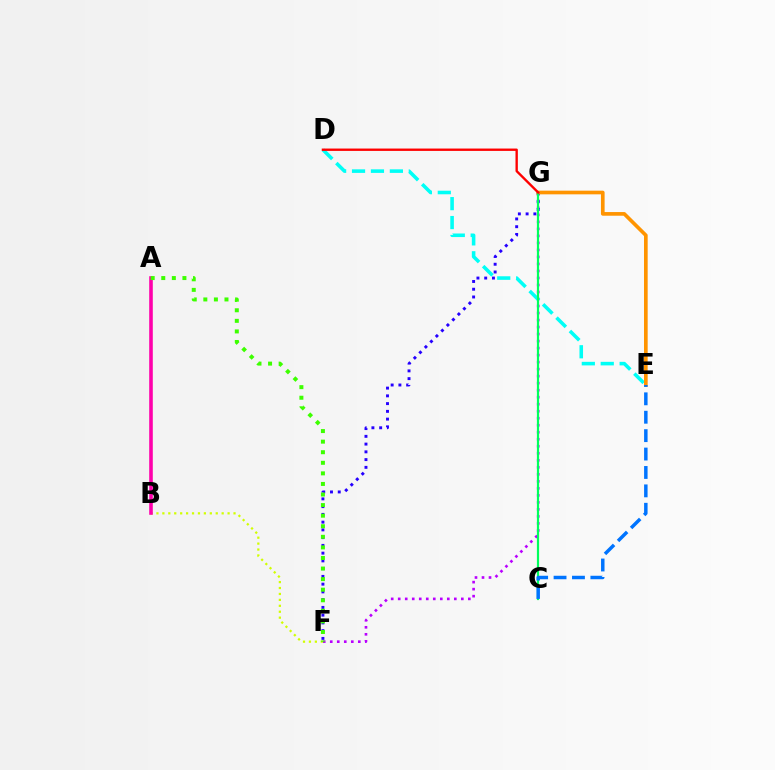{('F', 'G'): [{'color': '#b900ff', 'line_style': 'dotted', 'thickness': 1.91}, {'color': '#2500ff', 'line_style': 'dotted', 'thickness': 2.11}], ('B', 'F'): [{'color': '#d1ff00', 'line_style': 'dotted', 'thickness': 1.61}], ('D', 'E'): [{'color': '#00fff6', 'line_style': 'dashed', 'thickness': 2.57}], ('E', 'G'): [{'color': '#ff9400', 'line_style': 'solid', 'thickness': 2.64}], ('A', 'B'): [{'color': '#ff00ac', 'line_style': 'solid', 'thickness': 2.59}], ('C', 'G'): [{'color': '#00ff5c', 'line_style': 'solid', 'thickness': 1.58}], ('D', 'G'): [{'color': '#ff0000', 'line_style': 'solid', 'thickness': 1.7}], ('C', 'E'): [{'color': '#0074ff', 'line_style': 'dashed', 'thickness': 2.5}], ('A', 'F'): [{'color': '#3dff00', 'line_style': 'dotted', 'thickness': 2.87}]}